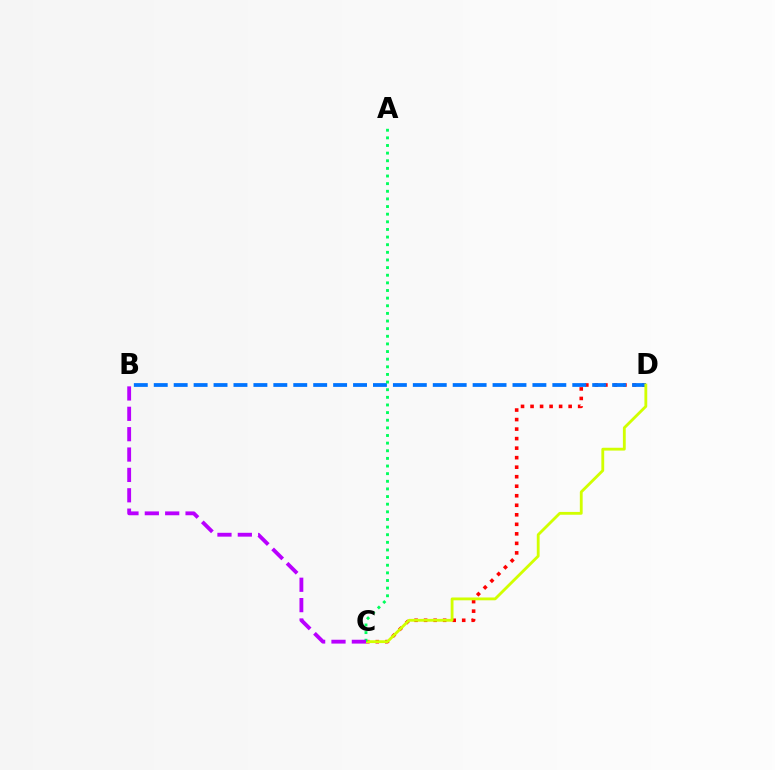{('C', 'D'): [{'color': '#ff0000', 'line_style': 'dotted', 'thickness': 2.59}, {'color': '#d1ff00', 'line_style': 'solid', 'thickness': 2.03}], ('B', 'D'): [{'color': '#0074ff', 'line_style': 'dashed', 'thickness': 2.71}], ('A', 'C'): [{'color': '#00ff5c', 'line_style': 'dotted', 'thickness': 2.07}], ('B', 'C'): [{'color': '#b900ff', 'line_style': 'dashed', 'thickness': 2.77}]}